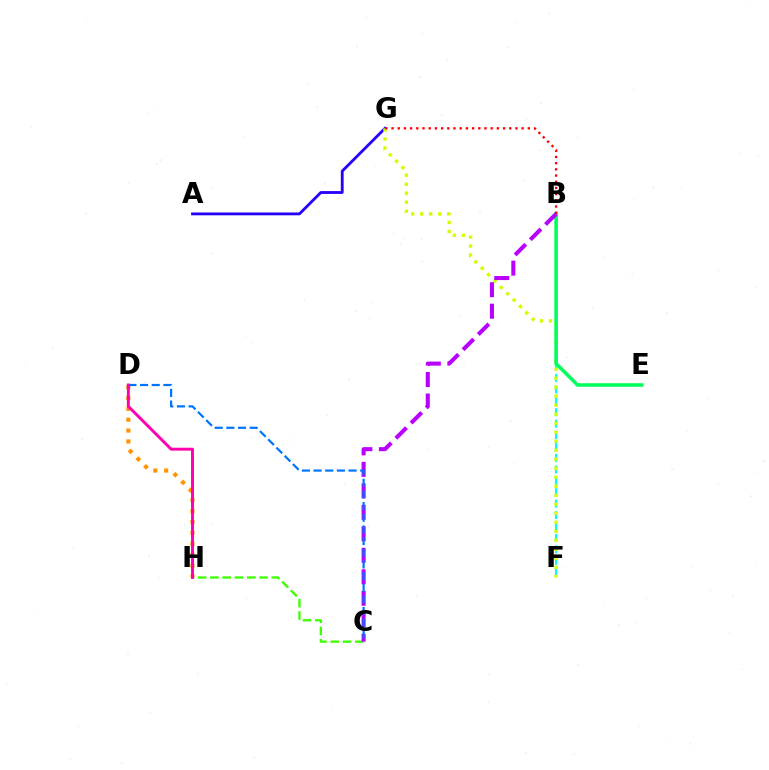{('A', 'G'): [{'color': '#2500ff', 'line_style': 'solid', 'thickness': 2.04}], ('B', 'F'): [{'color': '#00fff6', 'line_style': 'dashed', 'thickness': 1.55}], ('C', 'H'): [{'color': '#3dff00', 'line_style': 'dashed', 'thickness': 1.67}], ('F', 'G'): [{'color': '#d1ff00', 'line_style': 'dotted', 'thickness': 2.45}], ('B', 'E'): [{'color': '#00ff5c', 'line_style': 'solid', 'thickness': 2.55}], ('D', 'H'): [{'color': '#ff9400', 'line_style': 'dotted', 'thickness': 2.96}, {'color': '#ff00ac', 'line_style': 'solid', 'thickness': 2.11}], ('B', 'C'): [{'color': '#b900ff', 'line_style': 'dashed', 'thickness': 2.92}], ('C', 'D'): [{'color': '#0074ff', 'line_style': 'dashed', 'thickness': 1.58}], ('B', 'G'): [{'color': '#ff0000', 'line_style': 'dotted', 'thickness': 1.68}]}